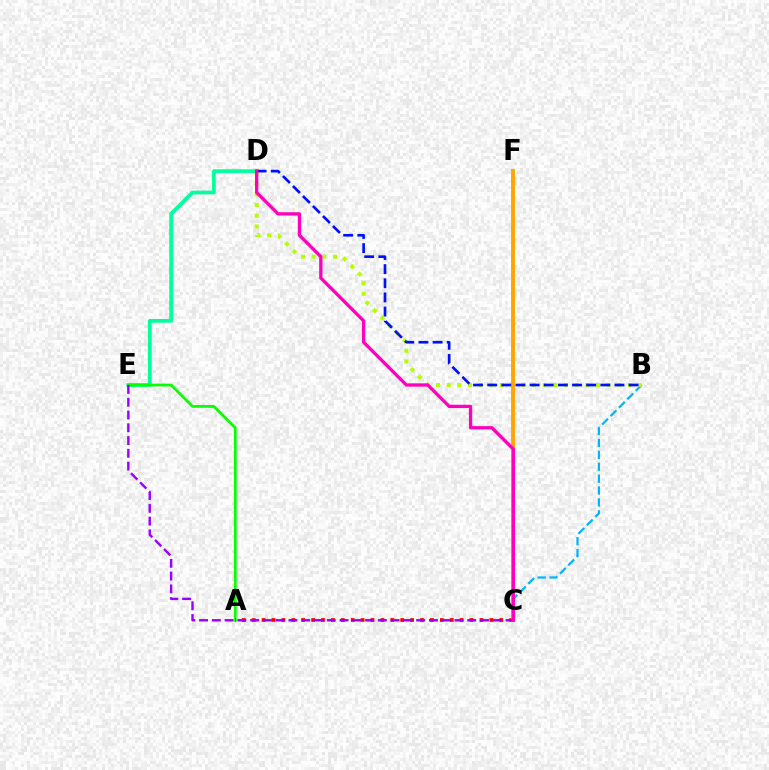{('D', 'E'): [{'color': '#00ff9d', 'line_style': 'solid', 'thickness': 2.65}], ('B', 'C'): [{'color': '#00b5ff', 'line_style': 'dashed', 'thickness': 1.62}], ('A', 'E'): [{'color': '#08ff00', 'line_style': 'solid', 'thickness': 2.01}], ('A', 'C'): [{'color': '#ff0000', 'line_style': 'dotted', 'thickness': 2.69}], ('B', 'D'): [{'color': '#b3ff00', 'line_style': 'dotted', 'thickness': 2.9}, {'color': '#0010ff', 'line_style': 'dashed', 'thickness': 1.92}], ('C', 'F'): [{'color': '#ffa500', 'line_style': 'solid', 'thickness': 2.79}], ('C', 'E'): [{'color': '#9b00ff', 'line_style': 'dashed', 'thickness': 1.74}], ('C', 'D'): [{'color': '#ff00bd', 'line_style': 'solid', 'thickness': 2.38}]}